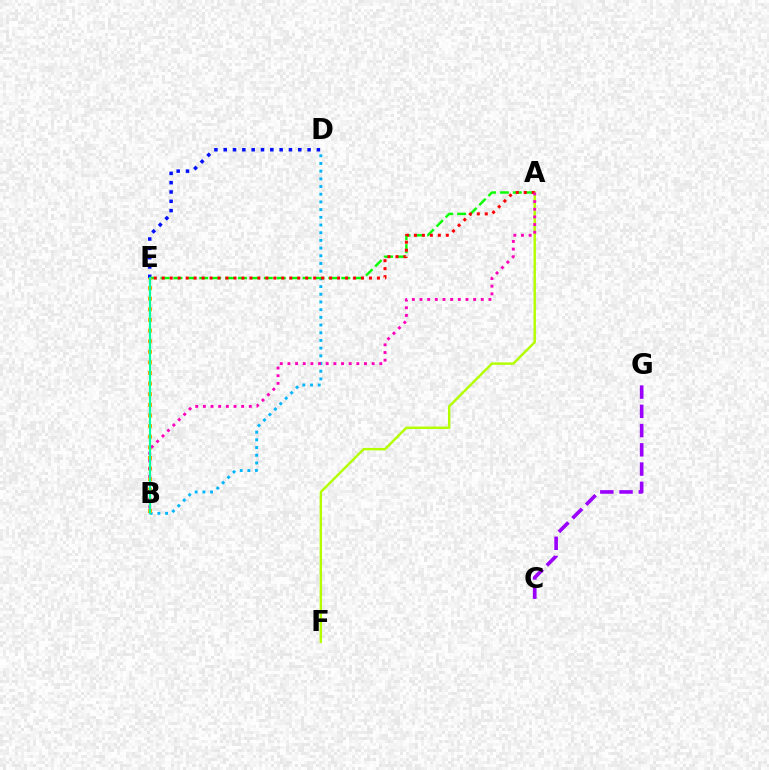{('B', 'D'): [{'color': '#00b5ff', 'line_style': 'dotted', 'thickness': 2.09}], ('A', 'F'): [{'color': '#b3ff00', 'line_style': 'solid', 'thickness': 1.74}], ('D', 'E'): [{'color': '#0010ff', 'line_style': 'dotted', 'thickness': 2.53}], ('C', 'G'): [{'color': '#9b00ff', 'line_style': 'dashed', 'thickness': 2.61}], ('A', 'E'): [{'color': '#08ff00', 'line_style': 'dashed', 'thickness': 1.75}, {'color': '#ff0000', 'line_style': 'dotted', 'thickness': 2.17}], ('B', 'E'): [{'color': '#ffa500', 'line_style': 'dotted', 'thickness': 2.88}, {'color': '#00ff9d', 'line_style': 'solid', 'thickness': 1.57}], ('A', 'B'): [{'color': '#ff00bd', 'line_style': 'dotted', 'thickness': 2.08}]}